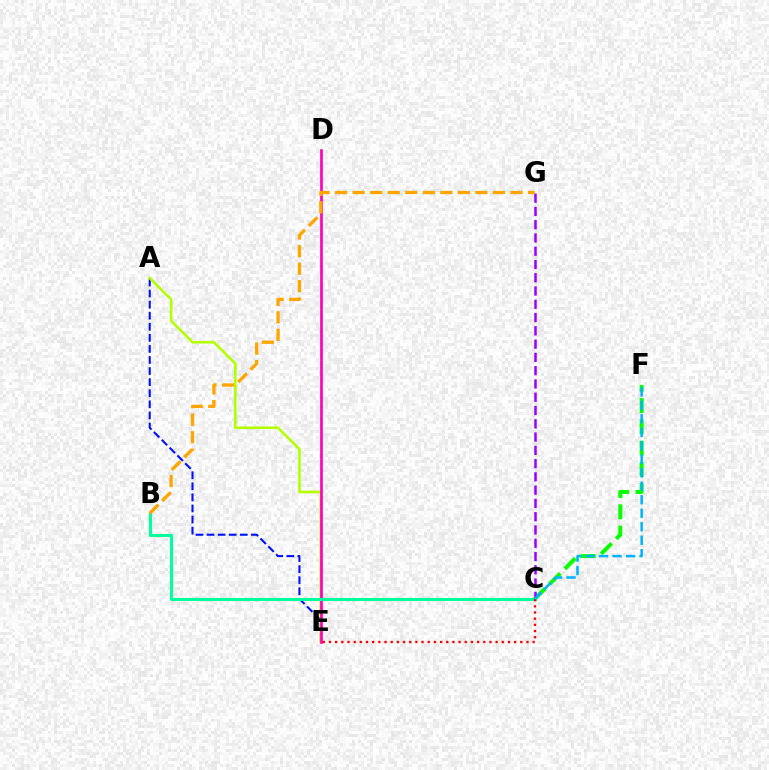{('C', 'F'): [{'color': '#08ff00', 'line_style': 'dashed', 'thickness': 2.89}, {'color': '#00b5ff', 'line_style': 'dashed', 'thickness': 1.83}], ('A', 'E'): [{'color': '#0010ff', 'line_style': 'dashed', 'thickness': 1.5}, {'color': '#b3ff00', 'line_style': 'solid', 'thickness': 1.87}], ('C', 'G'): [{'color': '#9b00ff', 'line_style': 'dashed', 'thickness': 1.8}], ('D', 'E'): [{'color': '#ff00bd', 'line_style': 'solid', 'thickness': 1.94}], ('B', 'C'): [{'color': '#00ff9d', 'line_style': 'solid', 'thickness': 2.24}], ('C', 'E'): [{'color': '#ff0000', 'line_style': 'dotted', 'thickness': 1.68}], ('B', 'G'): [{'color': '#ffa500', 'line_style': 'dashed', 'thickness': 2.38}]}